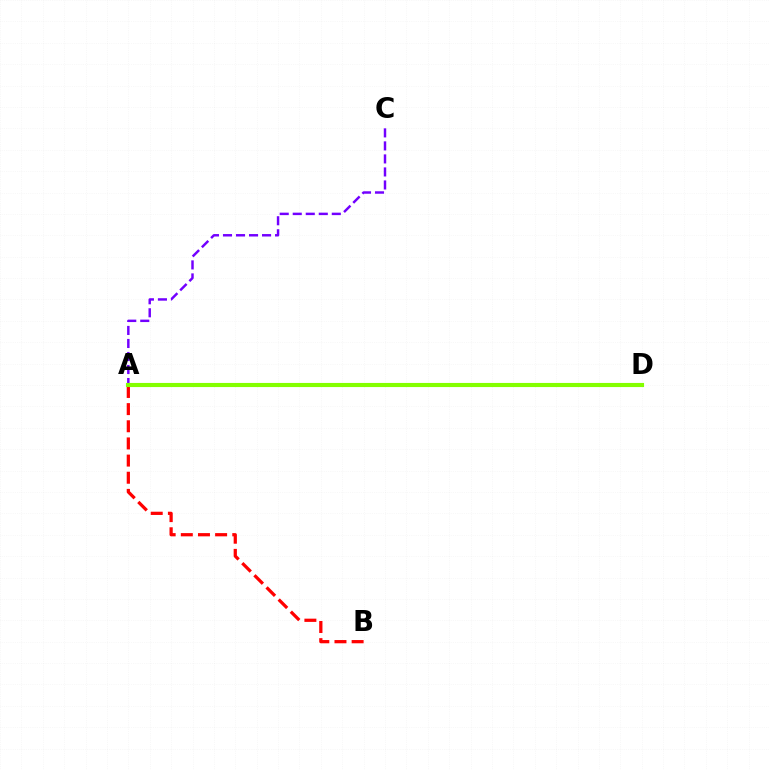{('A', 'D'): [{'color': '#00fff6', 'line_style': 'dashed', 'thickness': 2.6}, {'color': '#84ff00', 'line_style': 'solid', 'thickness': 2.97}], ('A', 'C'): [{'color': '#7200ff', 'line_style': 'dashed', 'thickness': 1.77}], ('A', 'B'): [{'color': '#ff0000', 'line_style': 'dashed', 'thickness': 2.33}]}